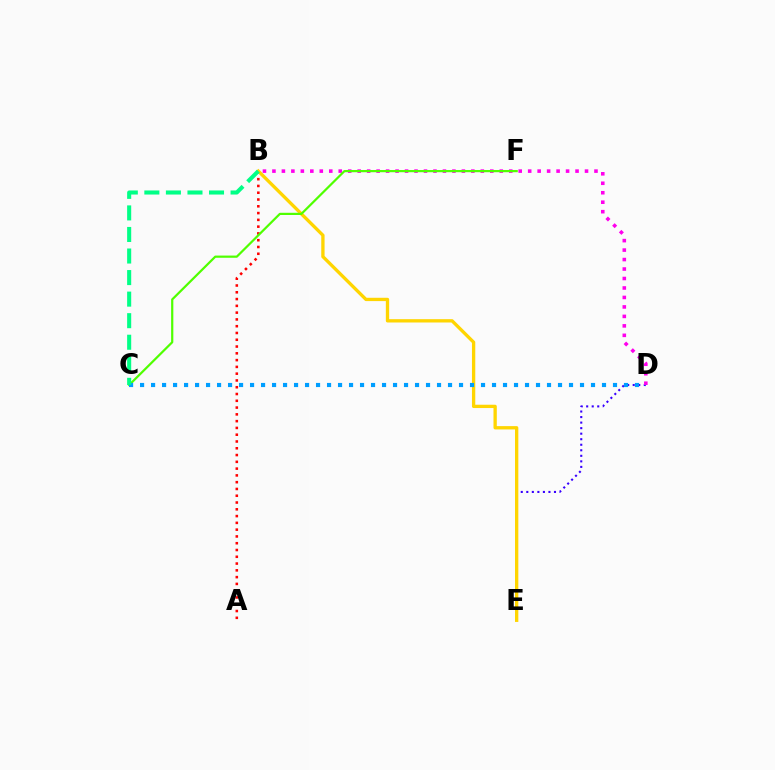{('D', 'E'): [{'color': '#3700ff', 'line_style': 'dotted', 'thickness': 1.5}], ('A', 'B'): [{'color': '#ff0000', 'line_style': 'dotted', 'thickness': 1.84}], ('B', 'E'): [{'color': '#ffd500', 'line_style': 'solid', 'thickness': 2.39}], ('B', 'D'): [{'color': '#ff00ed', 'line_style': 'dotted', 'thickness': 2.57}], ('C', 'F'): [{'color': '#4fff00', 'line_style': 'solid', 'thickness': 1.59}], ('C', 'D'): [{'color': '#009eff', 'line_style': 'dotted', 'thickness': 2.99}], ('B', 'C'): [{'color': '#00ff86', 'line_style': 'dashed', 'thickness': 2.93}]}